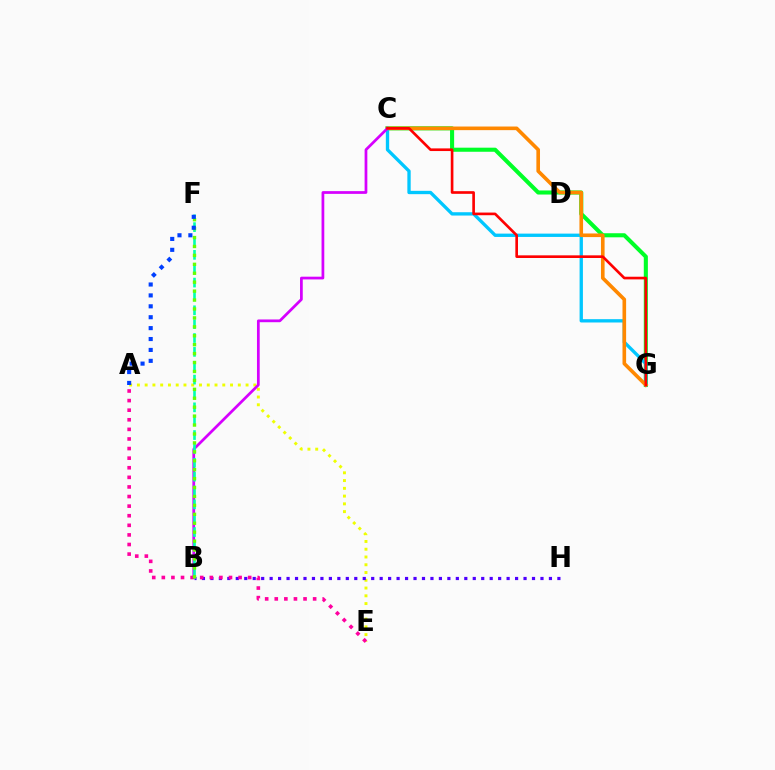{('C', 'G'): [{'color': '#00ff27', 'line_style': 'solid', 'thickness': 2.94}, {'color': '#00c7ff', 'line_style': 'solid', 'thickness': 2.39}, {'color': '#ff8800', 'line_style': 'solid', 'thickness': 2.61}, {'color': '#ff0000', 'line_style': 'solid', 'thickness': 1.91}], ('A', 'E'): [{'color': '#eeff00', 'line_style': 'dotted', 'thickness': 2.11}, {'color': '#ff00a0', 'line_style': 'dotted', 'thickness': 2.61}], ('B', 'H'): [{'color': '#4f00ff', 'line_style': 'dotted', 'thickness': 2.3}], ('B', 'C'): [{'color': '#d600ff', 'line_style': 'solid', 'thickness': 1.97}], ('B', 'F'): [{'color': '#00ffaf', 'line_style': 'dashed', 'thickness': 1.88}, {'color': '#66ff00', 'line_style': 'dotted', 'thickness': 2.43}], ('A', 'F'): [{'color': '#003fff', 'line_style': 'dotted', 'thickness': 2.96}]}